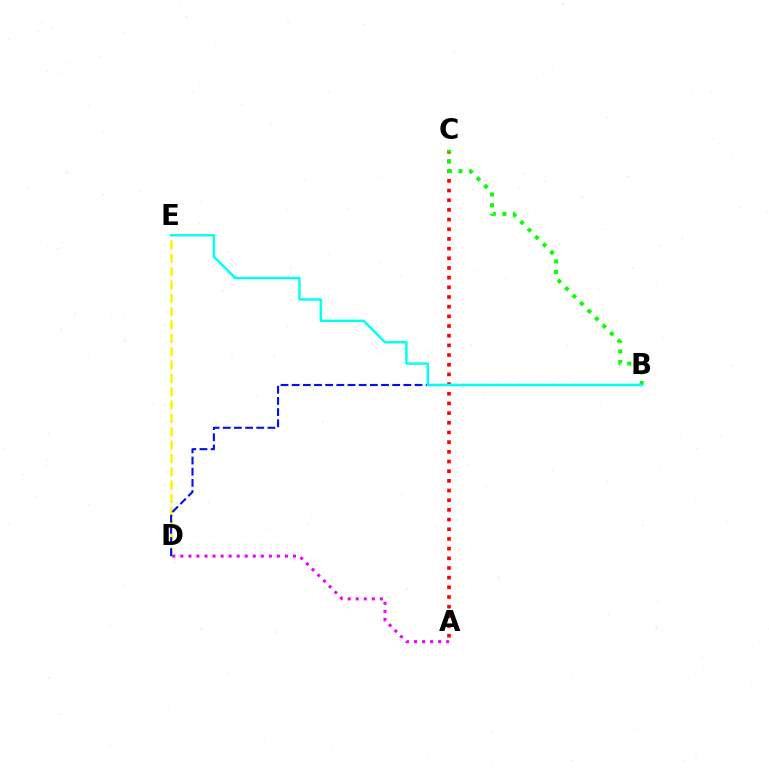{('D', 'E'): [{'color': '#fcf500', 'line_style': 'dashed', 'thickness': 1.81}], ('A', 'C'): [{'color': '#ff0000', 'line_style': 'dotted', 'thickness': 2.63}], ('B', 'C'): [{'color': '#08ff00', 'line_style': 'dotted', 'thickness': 2.88}], ('A', 'D'): [{'color': '#ee00ff', 'line_style': 'dotted', 'thickness': 2.19}], ('B', 'D'): [{'color': '#0010ff', 'line_style': 'dashed', 'thickness': 1.52}], ('B', 'E'): [{'color': '#00fff6', 'line_style': 'solid', 'thickness': 1.77}]}